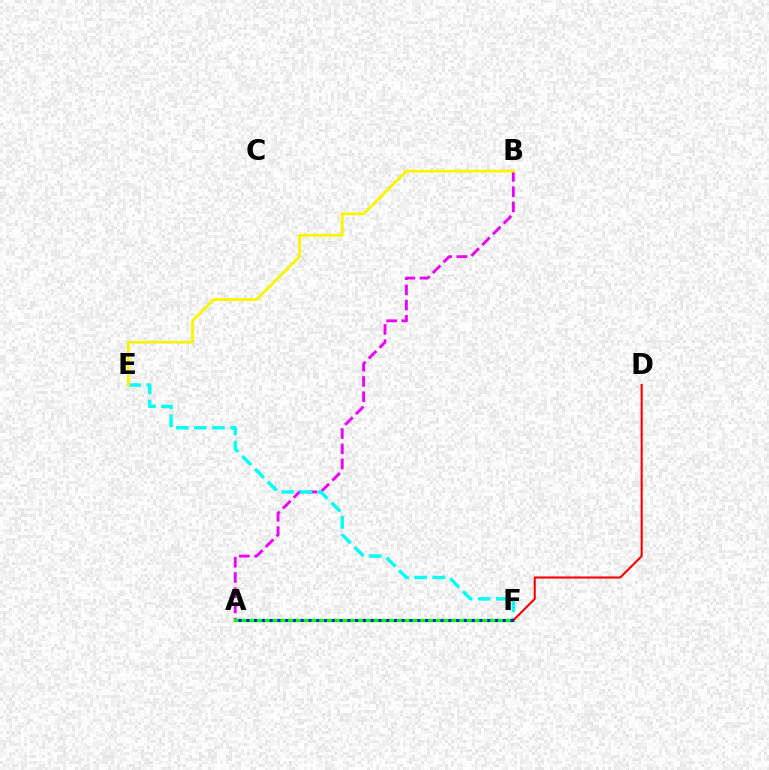{('A', 'B'): [{'color': '#ee00ff', 'line_style': 'dashed', 'thickness': 2.07}], ('E', 'F'): [{'color': '#00fff6', 'line_style': 'dashed', 'thickness': 2.46}], ('B', 'E'): [{'color': '#fcf500', 'line_style': 'solid', 'thickness': 2.06}], ('A', 'F'): [{'color': '#08ff00', 'line_style': 'solid', 'thickness': 2.38}, {'color': '#0010ff', 'line_style': 'dotted', 'thickness': 2.11}], ('D', 'F'): [{'color': '#ff0000', 'line_style': 'solid', 'thickness': 1.52}]}